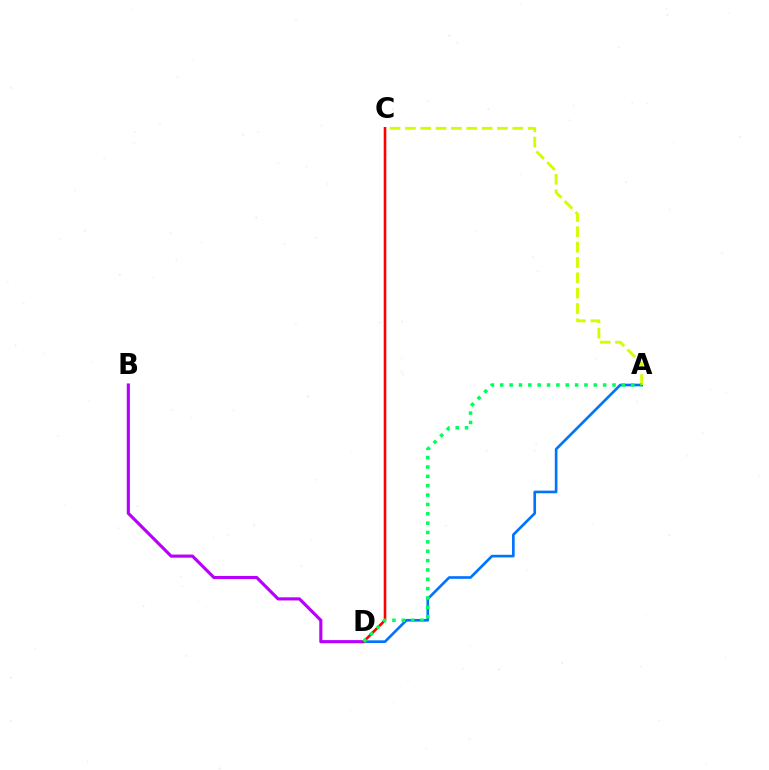{('A', 'D'): [{'color': '#0074ff', 'line_style': 'solid', 'thickness': 1.91}, {'color': '#00ff5c', 'line_style': 'dotted', 'thickness': 2.54}], ('A', 'C'): [{'color': '#d1ff00', 'line_style': 'dashed', 'thickness': 2.08}], ('B', 'D'): [{'color': '#b900ff', 'line_style': 'solid', 'thickness': 2.25}], ('C', 'D'): [{'color': '#ff0000', 'line_style': 'solid', 'thickness': 1.86}]}